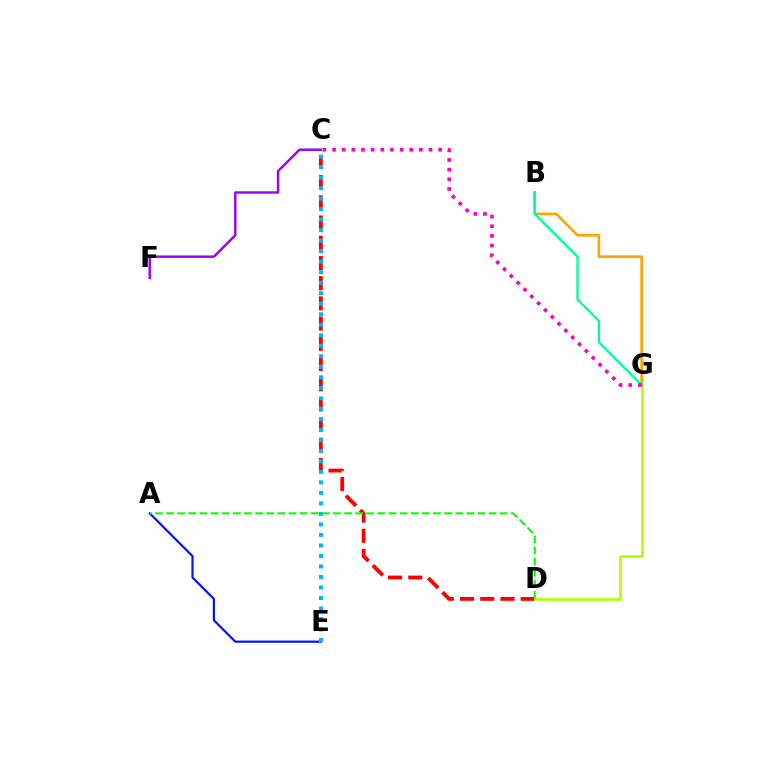{('C', 'D'): [{'color': '#ff0000', 'line_style': 'dashed', 'thickness': 2.75}], ('D', 'G'): [{'color': '#b3ff00', 'line_style': 'solid', 'thickness': 1.9}], ('B', 'G'): [{'color': '#ffa500', 'line_style': 'solid', 'thickness': 1.92}, {'color': '#00ff9d', 'line_style': 'solid', 'thickness': 1.68}], ('C', 'F'): [{'color': '#9b00ff', 'line_style': 'solid', 'thickness': 1.76}], ('A', 'E'): [{'color': '#0010ff', 'line_style': 'solid', 'thickness': 1.56}], ('C', 'E'): [{'color': '#00b5ff', 'line_style': 'dotted', 'thickness': 2.86}], ('C', 'G'): [{'color': '#ff00bd', 'line_style': 'dotted', 'thickness': 2.62}], ('A', 'D'): [{'color': '#08ff00', 'line_style': 'dashed', 'thickness': 1.51}]}